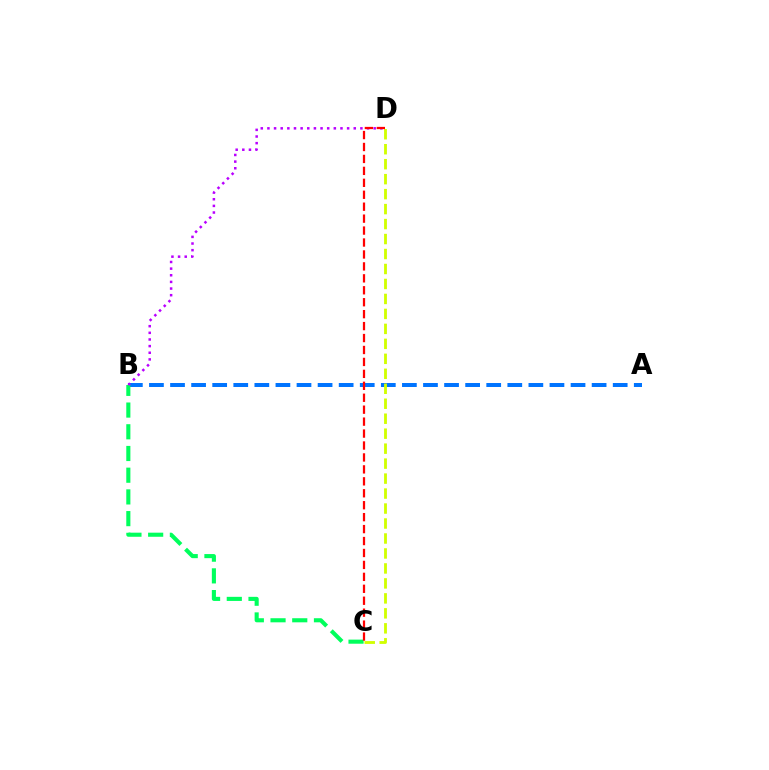{('A', 'B'): [{'color': '#0074ff', 'line_style': 'dashed', 'thickness': 2.86}], ('B', 'C'): [{'color': '#00ff5c', 'line_style': 'dashed', 'thickness': 2.95}], ('B', 'D'): [{'color': '#b900ff', 'line_style': 'dotted', 'thickness': 1.8}], ('C', 'D'): [{'color': '#d1ff00', 'line_style': 'dashed', 'thickness': 2.03}, {'color': '#ff0000', 'line_style': 'dashed', 'thickness': 1.62}]}